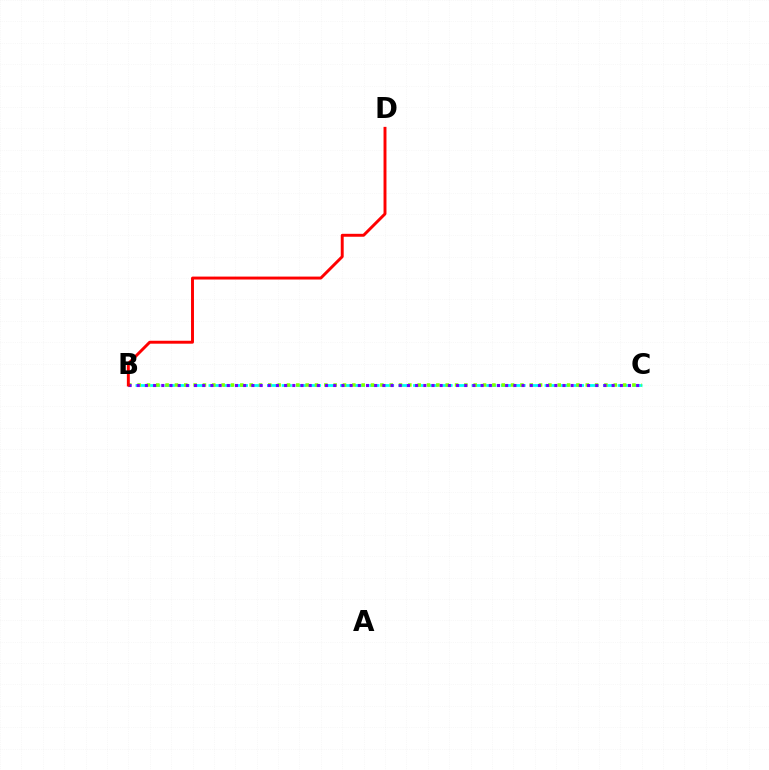{('B', 'C'): [{'color': '#00fff6', 'line_style': 'dashed', 'thickness': 1.99}, {'color': '#84ff00', 'line_style': 'dotted', 'thickness': 2.54}, {'color': '#7200ff', 'line_style': 'dotted', 'thickness': 2.22}], ('B', 'D'): [{'color': '#ff0000', 'line_style': 'solid', 'thickness': 2.11}]}